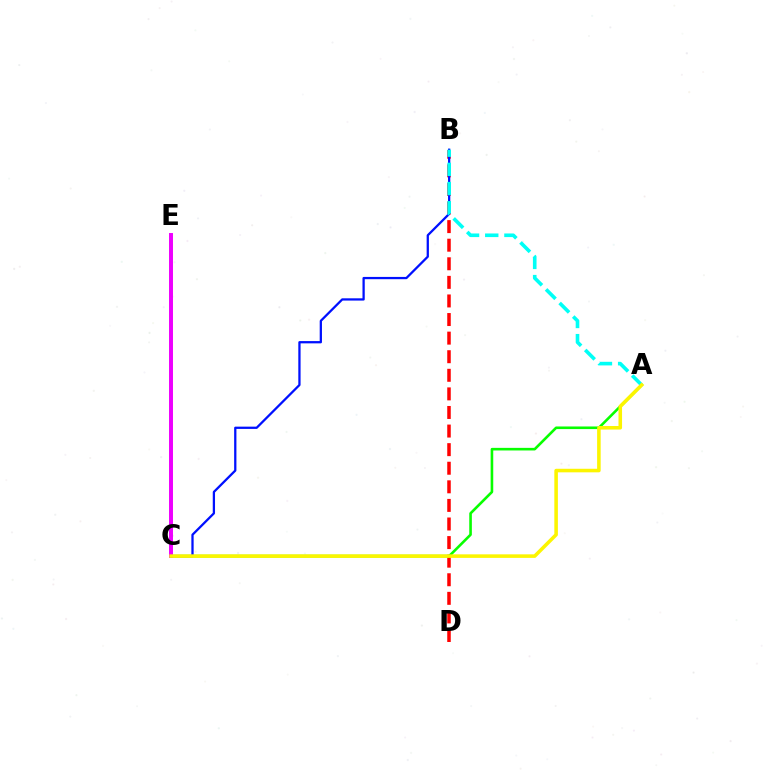{('B', 'D'): [{'color': '#ff0000', 'line_style': 'dashed', 'thickness': 2.52}], ('A', 'C'): [{'color': '#08ff00', 'line_style': 'solid', 'thickness': 1.88}, {'color': '#fcf500', 'line_style': 'solid', 'thickness': 2.56}], ('C', 'E'): [{'color': '#ee00ff', 'line_style': 'solid', 'thickness': 2.85}], ('B', 'C'): [{'color': '#0010ff', 'line_style': 'solid', 'thickness': 1.63}], ('A', 'B'): [{'color': '#00fff6', 'line_style': 'dashed', 'thickness': 2.61}]}